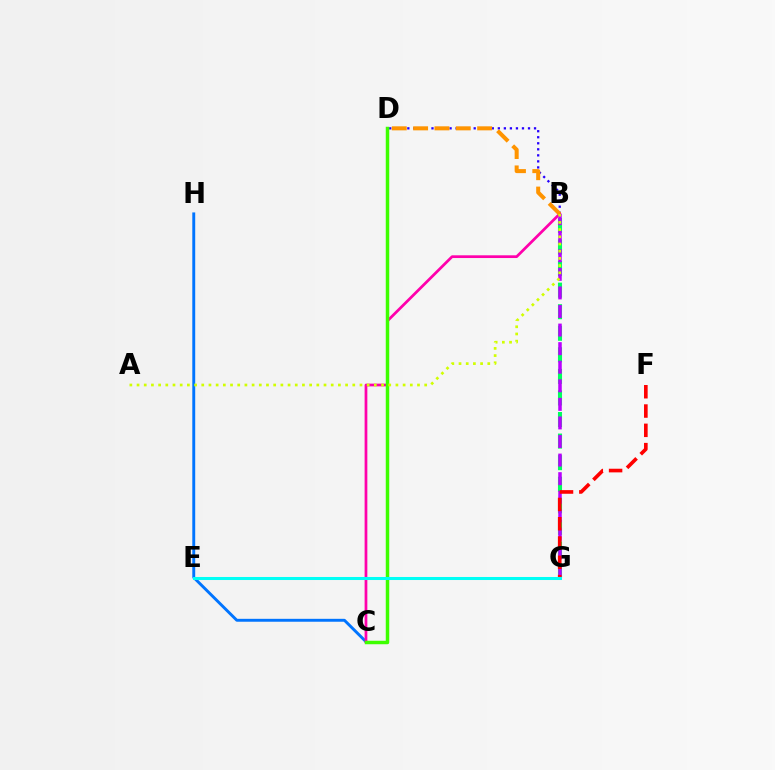{('B', 'D'): [{'color': '#2500ff', 'line_style': 'dotted', 'thickness': 1.64}, {'color': '#ff9400', 'line_style': 'dashed', 'thickness': 2.9}], ('B', 'G'): [{'color': '#00ff5c', 'line_style': 'dashed', 'thickness': 2.93}, {'color': '#b900ff', 'line_style': 'dashed', 'thickness': 2.52}], ('C', 'H'): [{'color': '#0074ff', 'line_style': 'solid', 'thickness': 2.1}], ('B', 'C'): [{'color': '#ff00ac', 'line_style': 'solid', 'thickness': 1.97}], ('C', 'D'): [{'color': '#3dff00', 'line_style': 'solid', 'thickness': 2.5}], ('F', 'G'): [{'color': '#ff0000', 'line_style': 'dashed', 'thickness': 2.62}], ('E', 'G'): [{'color': '#00fff6', 'line_style': 'solid', 'thickness': 2.19}], ('A', 'B'): [{'color': '#d1ff00', 'line_style': 'dotted', 'thickness': 1.95}]}